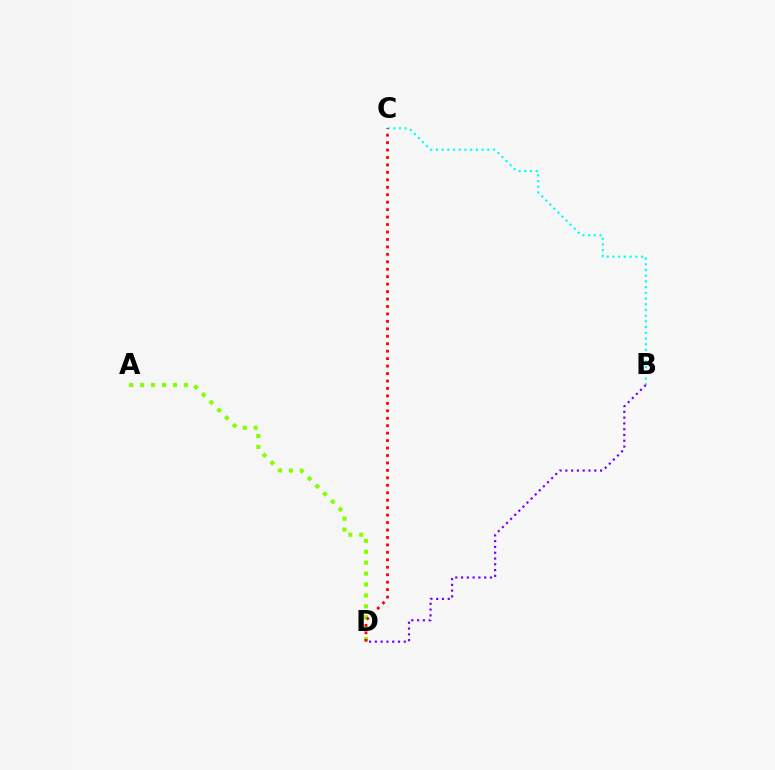{('B', 'C'): [{'color': '#00fff6', 'line_style': 'dotted', 'thickness': 1.55}], ('A', 'D'): [{'color': '#84ff00', 'line_style': 'dotted', 'thickness': 2.97}], ('C', 'D'): [{'color': '#ff0000', 'line_style': 'dotted', 'thickness': 2.02}], ('B', 'D'): [{'color': '#7200ff', 'line_style': 'dotted', 'thickness': 1.57}]}